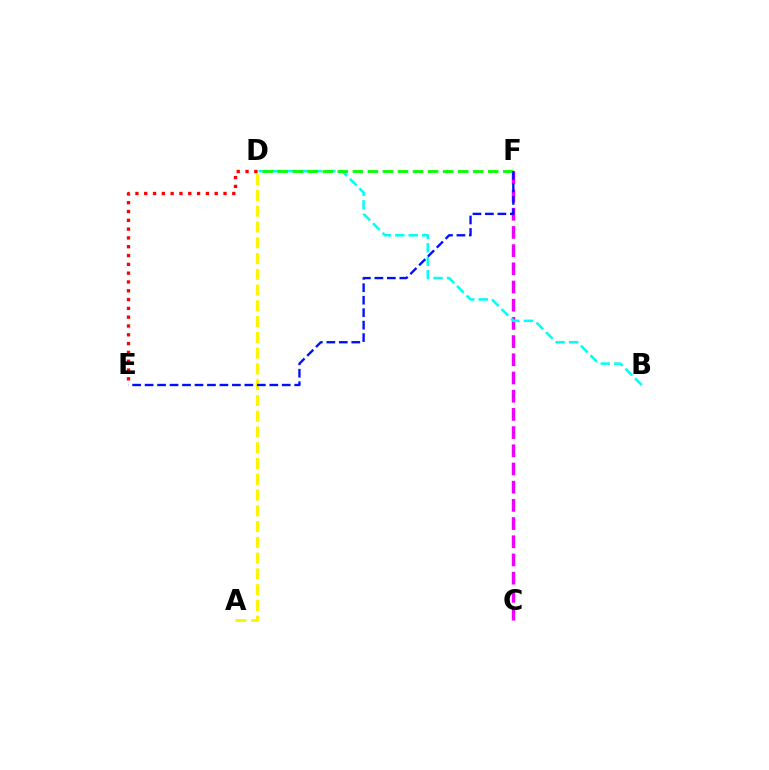{('C', 'F'): [{'color': '#ee00ff', 'line_style': 'dashed', 'thickness': 2.47}], ('A', 'D'): [{'color': '#fcf500', 'line_style': 'dashed', 'thickness': 2.14}], ('B', 'D'): [{'color': '#00fff6', 'line_style': 'dashed', 'thickness': 1.84}], ('D', 'F'): [{'color': '#08ff00', 'line_style': 'dashed', 'thickness': 2.04}], ('D', 'E'): [{'color': '#ff0000', 'line_style': 'dotted', 'thickness': 2.39}], ('E', 'F'): [{'color': '#0010ff', 'line_style': 'dashed', 'thickness': 1.69}]}